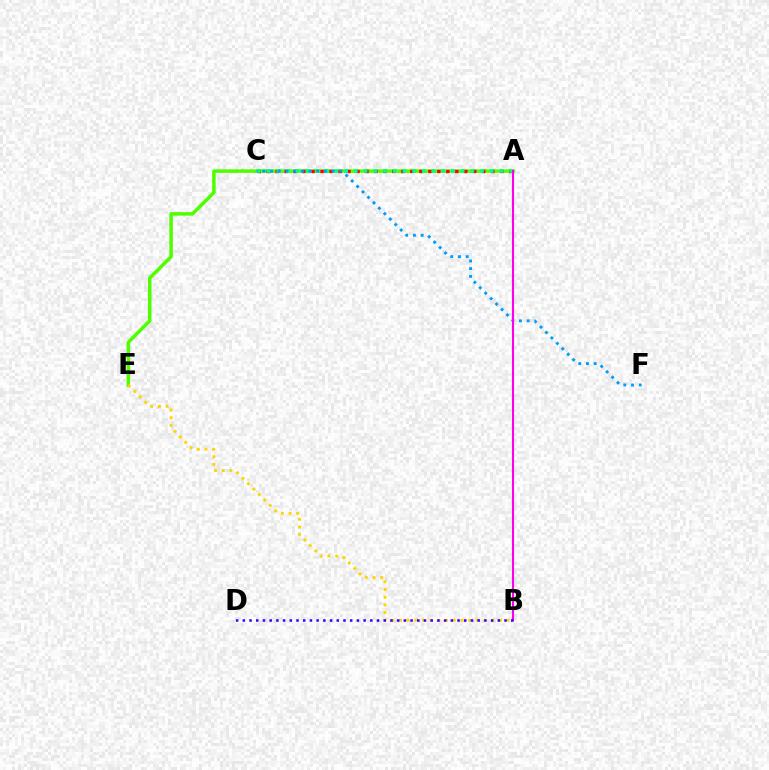{('A', 'E'): [{'color': '#4fff00', 'line_style': 'solid', 'thickness': 2.53}], ('A', 'C'): [{'color': '#ff0000', 'line_style': 'dotted', 'thickness': 2.44}, {'color': '#00ff86', 'line_style': 'dotted', 'thickness': 2.64}], ('C', 'F'): [{'color': '#009eff', 'line_style': 'dotted', 'thickness': 2.09}], ('A', 'B'): [{'color': '#ff00ed', 'line_style': 'solid', 'thickness': 1.52}], ('B', 'E'): [{'color': '#ffd500', 'line_style': 'dotted', 'thickness': 2.09}], ('B', 'D'): [{'color': '#3700ff', 'line_style': 'dotted', 'thickness': 1.82}]}